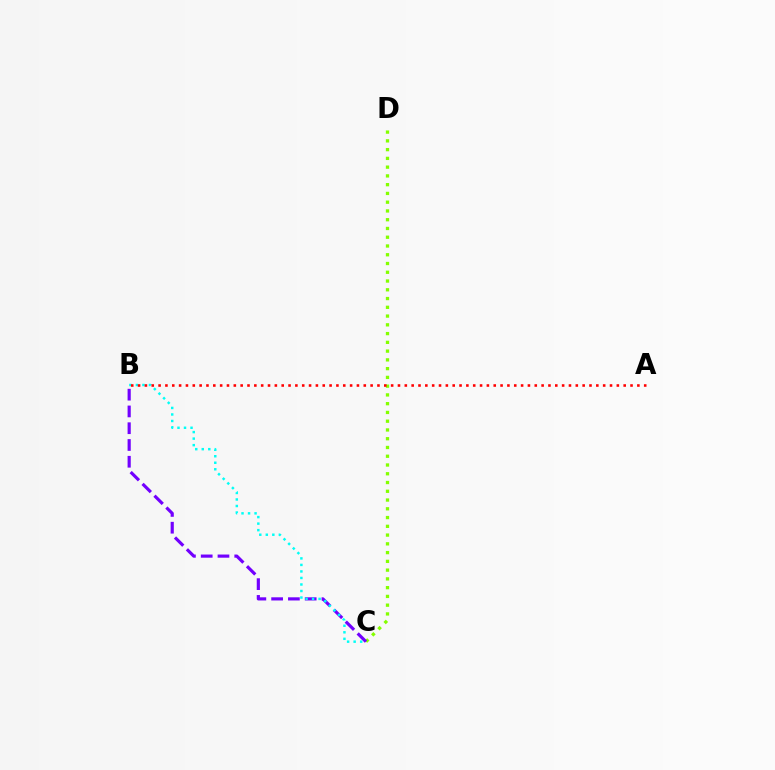{('C', 'D'): [{'color': '#84ff00', 'line_style': 'dotted', 'thickness': 2.38}], ('B', 'C'): [{'color': '#7200ff', 'line_style': 'dashed', 'thickness': 2.28}, {'color': '#00fff6', 'line_style': 'dotted', 'thickness': 1.77}], ('A', 'B'): [{'color': '#ff0000', 'line_style': 'dotted', 'thickness': 1.86}]}